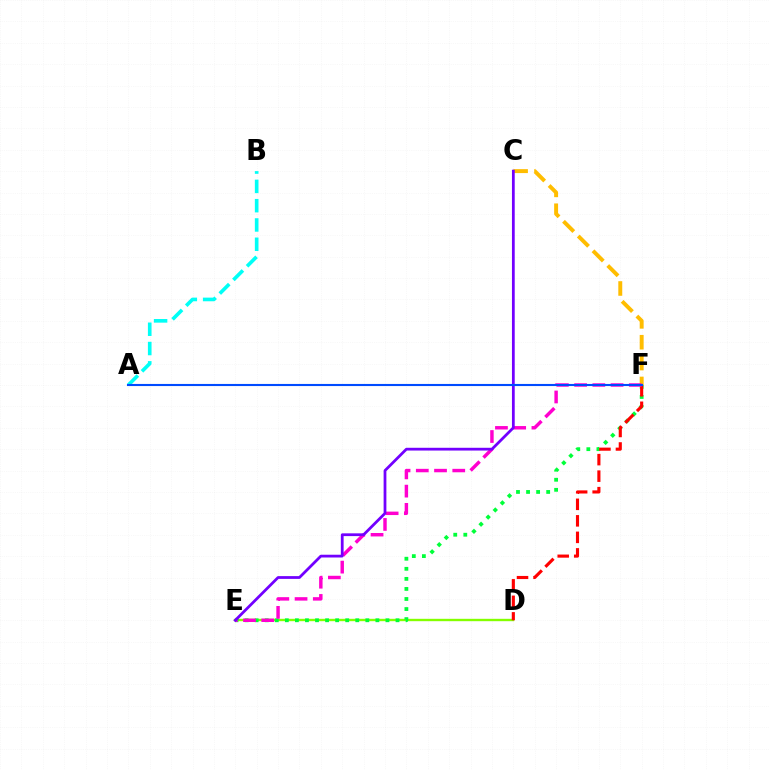{('C', 'F'): [{'color': '#ffbd00', 'line_style': 'dashed', 'thickness': 2.83}], ('D', 'E'): [{'color': '#84ff00', 'line_style': 'solid', 'thickness': 1.71}], ('E', 'F'): [{'color': '#00ff39', 'line_style': 'dotted', 'thickness': 2.73}, {'color': '#ff00cf', 'line_style': 'dashed', 'thickness': 2.48}], ('D', 'F'): [{'color': '#ff0000', 'line_style': 'dashed', 'thickness': 2.24}], ('C', 'E'): [{'color': '#7200ff', 'line_style': 'solid', 'thickness': 1.99}], ('A', 'B'): [{'color': '#00fff6', 'line_style': 'dashed', 'thickness': 2.62}], ('A', 'F'): [{'color': '#004bff', 'line_style': 'solid', 'thickness': 1.52}]}